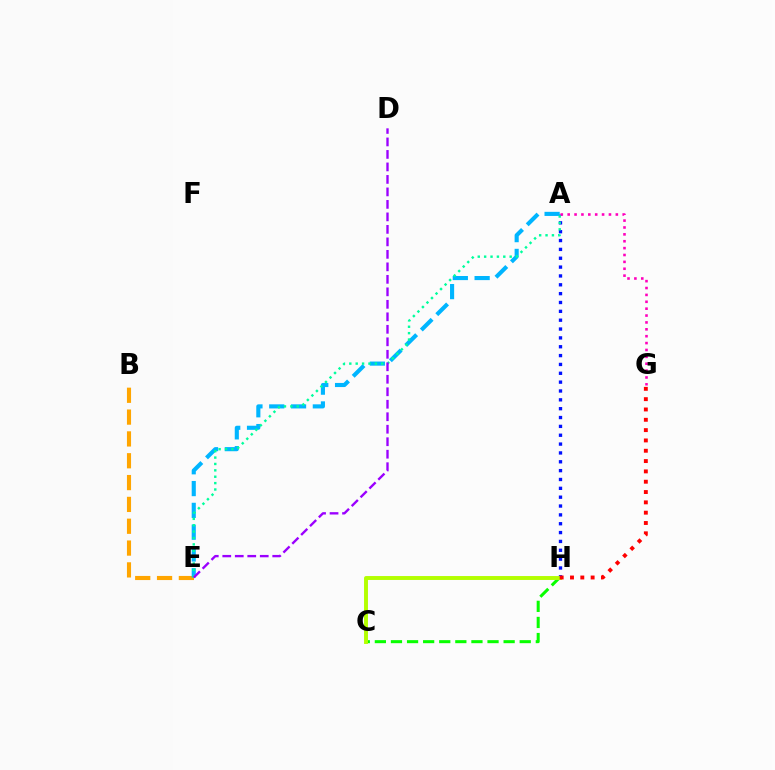{('B', 'E'): [{'color': '#ffa500', 'line_style': 'dashed', 'thickness': 2.97}], ('A', 'H'): [{'color': '#0010ff', 'line_style': 'dotted', 'thickness': 2.4}], ('A', 'E'): [{'color': '#00b5ff', 'line_style': 'dashed', 'thickness': 2.96}, {'color': '#00ff9d', 'line_style': 'dotted', 'thickness': 1.73}], ('C', 'H'): [{'color': '#08ff00', 'line_style': 'dashed', 'thickness': 2.19}, {'color': '#b3ff00', 'line_style': 'solid', 'thickness': 2.82}], ('A', 'G'): [{'color': '#ff00bd', 'line_style': 'dotted', 'thickness': 1.87}], ('D', 'E'): [{'color': '#9b00ff', 'line_style': 'dashed', 'thickness': 1.7}], ('G', 'H'): [{'color': '#ff0000', 'line_style': 'dotted', 'thickness': 2.8}]}